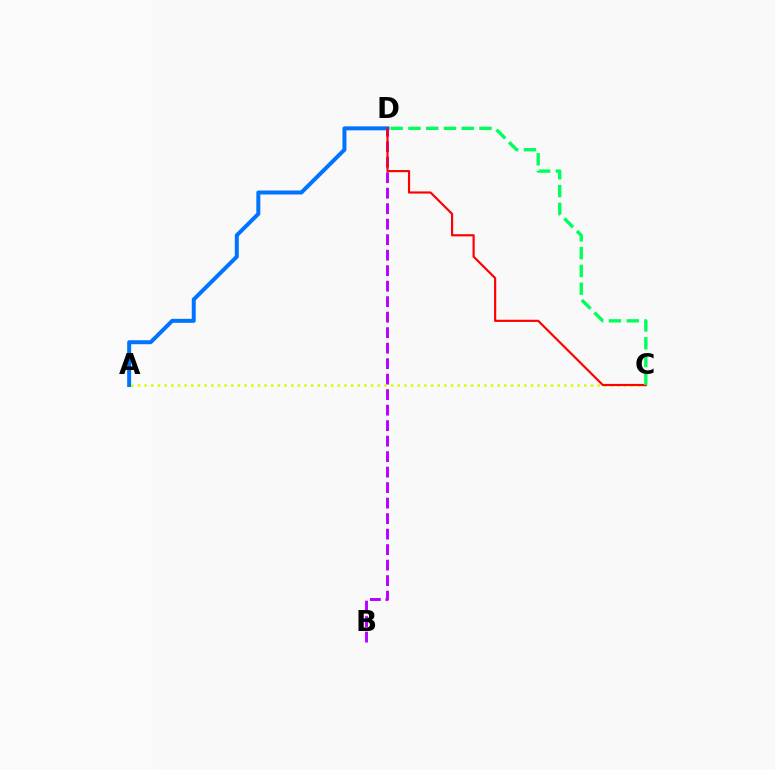{('B', 'D'): [{'color': '#b900ff', 'line_style': 'dashed', 'thickness': 2.11}], ('A', 'D'): [{'color': '#0074ff', 'line_style': 'solid', 'thickness': 2.87}], ('A', 'C'): [{'color': '#d1ff00', 'line_style': 'dotted', 'thickness': 1.81}], ('C', 'D'): [{'color': '#ff0000', 'line_style': 'solid', 'thickness': 1.56}, {'color': '#00ff5c', 'line_style': 'dashed', 'thickness': 2.41}]}